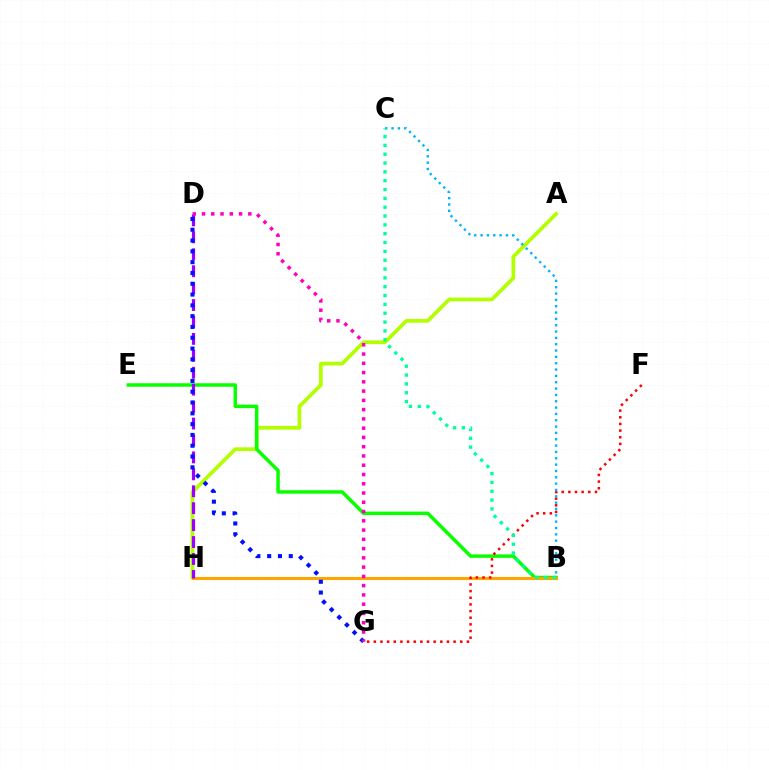{('A', 'H'): [{'color': '#b3ff00', 'line_style': 'solid', 'thickness': 2.67}], ('B', 'E'): [{'color': '#08ff00', 'line_style': 'solid', 'thickness': 2.5}], ('B', 'H'): [{'color': '#ffa500', 'line_style': 'solid', 'thickness': 2.2}], ('F', 'G'): [{'color': '#ff0000', 'line_style': 'dotted', 'thickness': 1.81}], ('B', 'C'): [{'color': '#00b5ff', 'line_style': 'dotted', 'thickness': 1.72}, {'color': '#00ff9d', 'line_style': 'dotted', 'thickness': 2.4}], ('D', 'H'): [{'color': '#9b00ff', 'line_style': 'dashed', 'thickness': 2.3}], ('D', 'G'): [{'color': '#0010ff', 'line_style': 'dotted', 'thickness': 2.93}, {'color': '#ff00bd', 'line_style': 'dotted', 'thickness': 2.52}]}